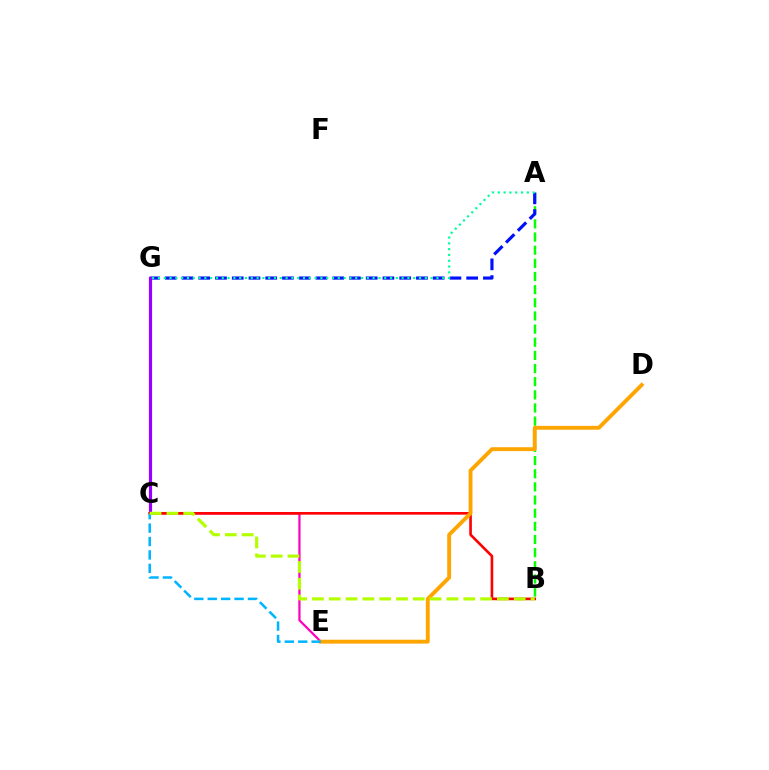{('A', 'B'): [{'color': '#08ff00', 'line_style': 'dashed', 'thickness': 1.79}], ('A', 'G'): [{'color': '#0010ff', 'line_style': 'dashed', 'thickness': 2.27}, {'color': '#00ff9d', 'line_style': 'dotted', 'thickness': 1.58}], ('C', 'E'): [{'color': '#ff00bd', 'line_style': 'solid', 'thickness': 1.61}, {'color': '#00b5ff', 'line_style': 'dashed', 'thickness': 1.82}], ('C', 'G'): [{'color': '#9b00ff', 'line_style': 'solid', 'thickness': 2.29}], ('B', 'C'): [{'color': '#ff0000', 'line_style': 'solid', 'thickness': 1.89}, {'color': '#b3ff00', 'line_style': 'dashed', 'thickness': 2.28}], ('D', 'E'): [{'color': '#ffa500', 'line_style': 'solid', 'thickness': 2.79}]}